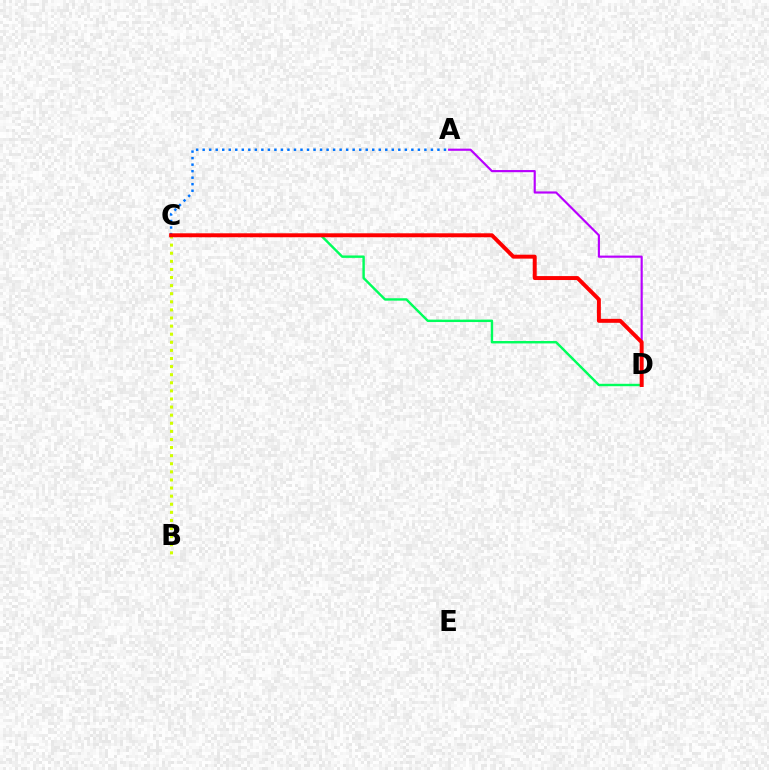{('A', 'C'): [{'color': '#0074ff', 'line_style': 'dotted', 'thickness': 1.77}], ('C', 'D'): [{'color': '#00ff5c', 'line_style': 'solid', 'thickness': 1.74}, {'color': '#ff0000', 'line_style': 'solid', 'thickness': 2.85}], ('B', 'C'): [{'color': '#d1ff00', 'line_style': 'dotted', 'thickness': 2.2}], ('A', 'D'): [{'color': '#b900ff', 'line_style': 'solid', 'thickness': 1.56}]}